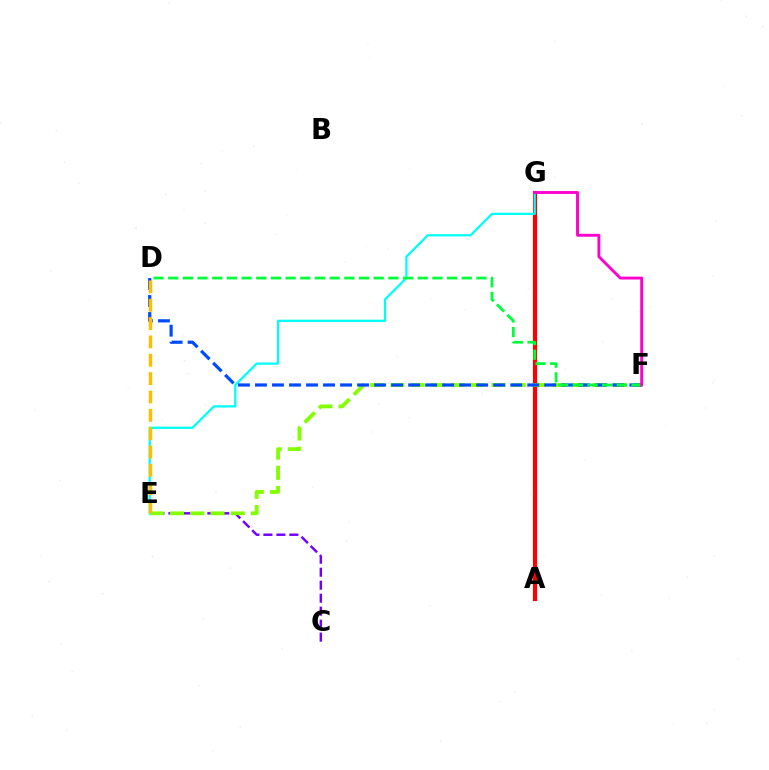{('C', 'E'): [{'color': '#7200ff', 'line_style': 'dashed', 'thickness': 1.76}], ('A', 'G'): [{'color': '#ff0000', 'line_style': 'solid', 'thickness': 3.0}], ('E', 'F'): [{'color': '#84ff00', 'line_style': 'dashed', 'thickness': 2.75}], ('E', 'G'): [{'color': '#00fff6', 'line_style': 'solid', 'thickness': 1.62}], ('D', 'F'): [{'color': '#004bff', 'line_style': 'dashed', 'thickness': 2.31}, {'color': '#00ff39', 'line_style': 'dashed', 'thickness': 1.99}], ('D', 'E'): [{'color': '#ffbd00', 'line_style': 'dashed', 'thickness': 2.49}], ('F', 'G'): [{'color': '#ff00cf', 'line_style': 'solid', 'thickness': 2.08}]}